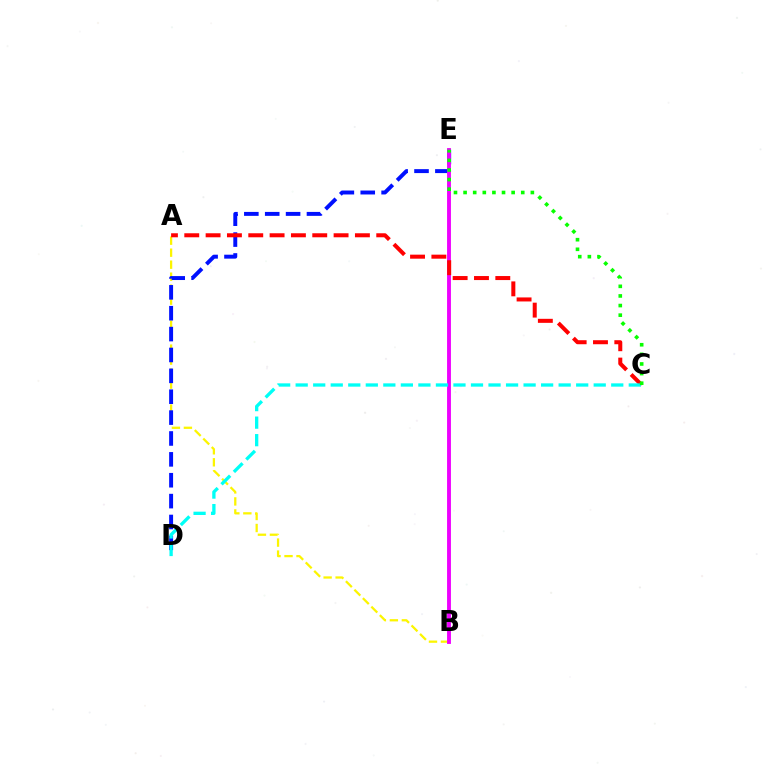{('A', 'B'): [{'color': '#fcf500', 'line_style': 'dashed', 'thickness': 1.63}], ('D', 'E'): [{'color': '#0010ff', 'line_style': 'dashed', 'thickness': 2.84}], ('B', 'E'): [{'color': '#ee00ff', 'line_style': 'solid', 'thickness': 2.79}], ('A', 'C'): [{'color': '#ff0000', 'line_style': 'dashed', 'thickness': 2.9}], ('C', 'D'): [{'color': '#00fff6', 'line_style': 'dashed', 'thickness': 2.38}], ('C', 'E'): [{'color': '#08ff00', 'line_style': 'dotted', 'thickness': 2.61}]}